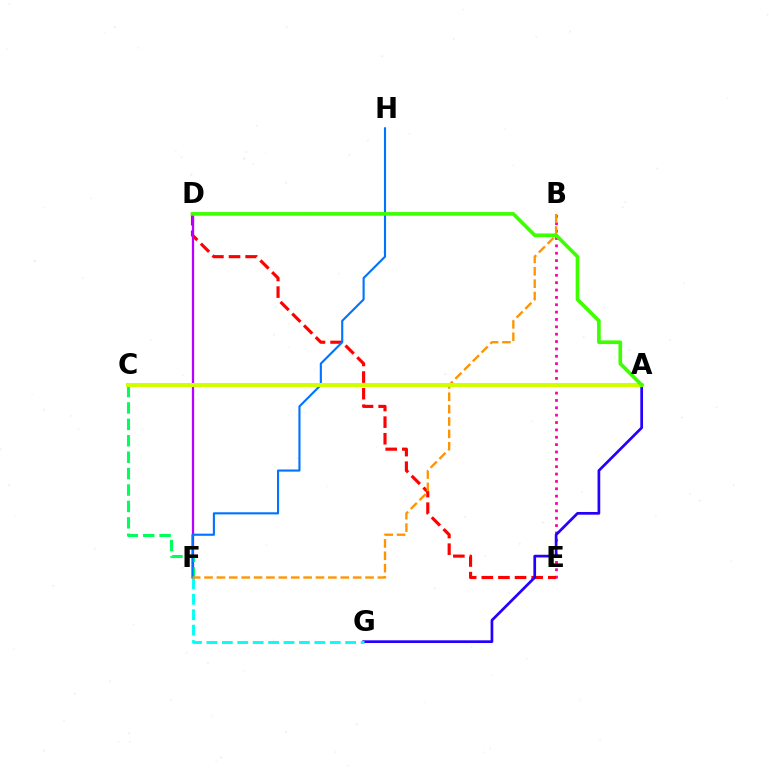{('B', 'E'): [{'color': '#ff00ac', 'line_style': 'dotted', 'thickness': 2.0}], ('D', 'E'): [{'color': '#ff0000', 'line_style': 'dashed', 'thickness': 2.26}], ('A', 'G'): [{'color': '#2500ff', 'line_style': 'solid', 'thickness': 1.95}], ('D', 'F'): [{'color': '#b900ff', 'line_style': 'solid', 'thickness': 1.63}], ('C', 'F'): [{'color': '#00ff5c', 'line_style': 'dashed', 'thickness': 2.23}], ('F', 'H'): [{'color': '#0074ff', 'line_style': 'solid', 'thickness': 1.53}], ('F', 'G'): [{'color': '#00fff6', 'line_style': 'dashed', 'thickness': 2.09}], ('B', 'F'): [{'color': '#ff9400', 'line_style': 'dashed', 'thickness': 1.68}], ('A', 'C'): [{'color': '#d1ff00', 'line_style': 'solid', 'thickness': 2.89}], ('A', 'D'): [{'color': '#3dff00', 'line_style': 'solid', 'thickness': 2.63}]}